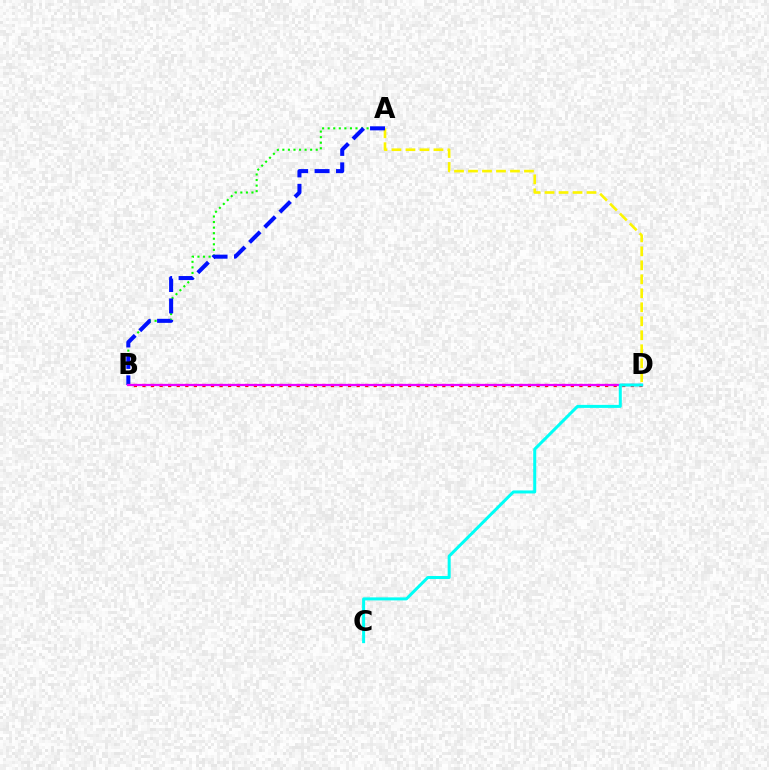{('B', 'D'): [{'color': '#ff0000', 'line_style': 'dotted', 'thickness': 2.33}, {'color': '#ee00ff', 'line_style': 'solid', 'thickness': 1.62}], ('A', 'D'): [{'color': '#fcf500', 'line_style': 'dashed', 'thickness': 1.9}], ('A', 'B'): [{'color': '#08ff00', 'line_style': 'dotted', 'thickness': 1.51}, {'color': '#0010ff', 'line_style': 'dashed', 'thickness': 2.91}], ('C', 'D'): [{'color': '#00fff6', 'line_style': 'solid', 'thickness': 2.17}]}